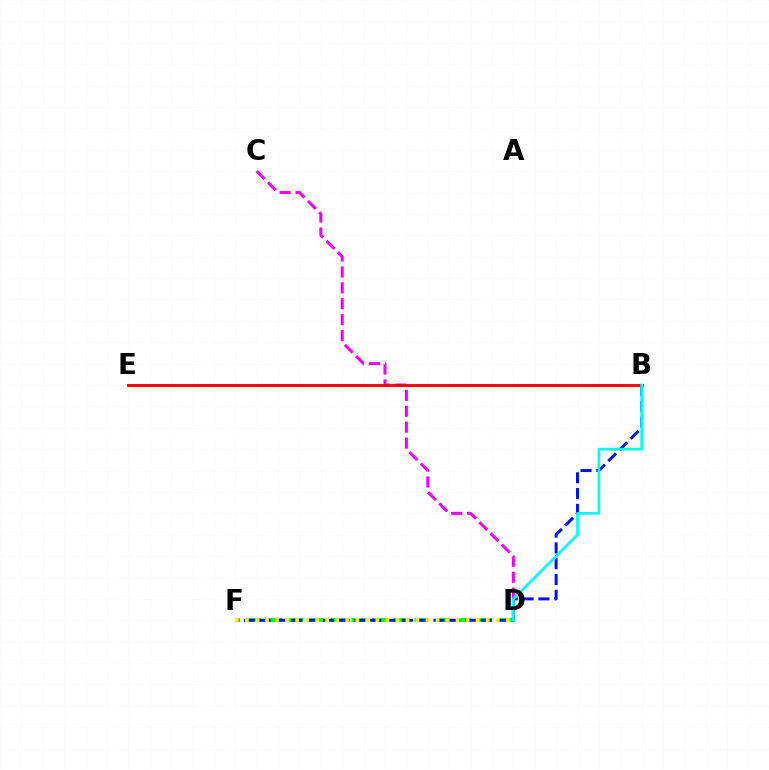{('D', 'F'): [{'color': '#08ff00', 'line_style': 'dashed', 'thickness': 2.85}, {'color': '#fcf500', 'line_style': 'dotted', 'thickness': 2.73}], ('B', 'F'): [{'color': '#0010ff', 'line_style': 'dashed', 'thickness': 2.15}], ('C', 'D'): [{'color': '#ee00ff', 'line_style': 'dashed', 'thickness': 2.16}], ('B', 'E'): [{'color': '#ff0000', 'line_style': 'solid', 'thickness': 2.06}], ('B', 'D'): [{'color': '#00fff6', 'line_style': 'solid', 'thickness': 1.93}]}